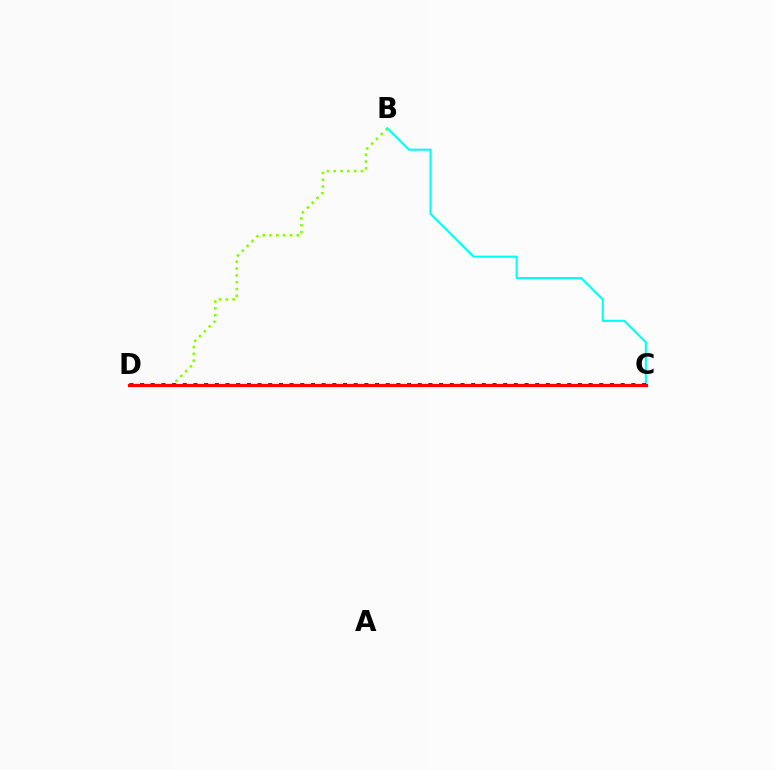{('B', 'D'): [{'color': '#84ff00', 'line_style': 'dotted', 'thickness': 1.85}], ('B', 'C'): [{'color': '#00fff6', 'line_style': 'solid', 'thickness': 1.5}], ('C', 'D'): [{'color': '#7200ff', 'line_style': 'dotted', 'thickness': 2.9}, {'color': '#ff0000', 'line_style': 'solid', 'thickness': 2.3}]}